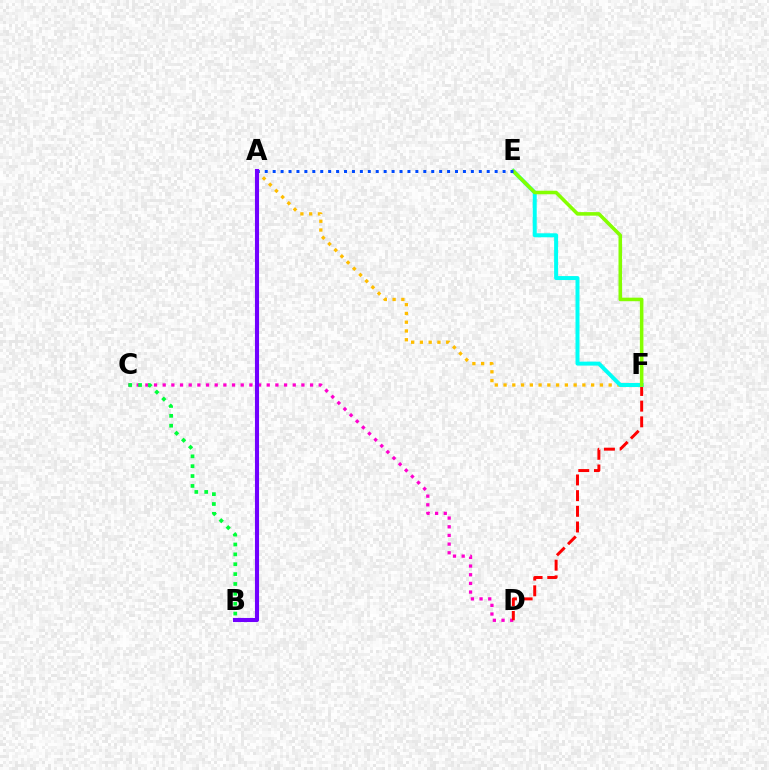{('C', 'D'): [{'color': '#ff00cf', 'line_style': 'dotted', 'thickness': 2.36}], ('D', 'F'): [{'color': '#ff0000', 'line_style': 'dashed', 'thickness': 2.13}], ('A', 'F'): [{'color': '#ffbd00', 'line_style': 'dotted', 'thickness': 2.38}], ('E', 'F'): [{'color': '#00fff6', 'line_style': 'solid', 'thickness': 2.86}, {'color': '#84ff00', 'line_style': 'solid', 'thickness': 2.55}], ('B', 'C'): [{'color': '#00ff39', 'line_style': 'dotted', 'thickness': 2.68}], ('A', 'E'): [{'color': '#004bff', 'line_style': 'dotted', 'thickness': 2.15}], ('A', 'B'): [{'color': '#7200ff', 'line_style': 'solid', 'thickness': 2.95}]}